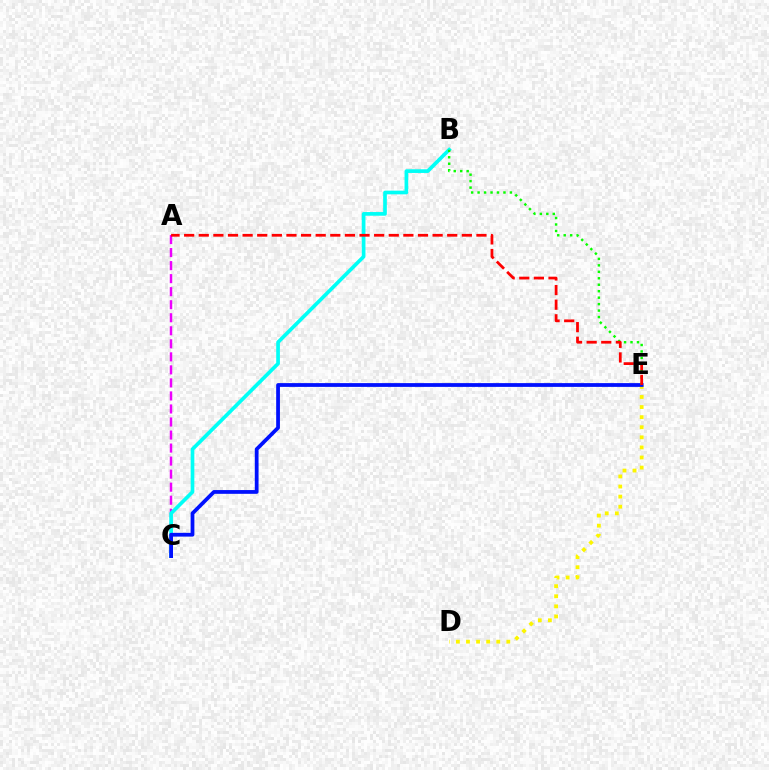{('A', 'C'): [{'color': '#ee00ff', 'line_style': 'dashed', 'thickness': 1.77}], ('B', 'C'): [{'color': '#00fff6', 'line_style': 'solid', 'thickness': 2.65}], ('D', 'E'): [{'color': '#fcf500', 'line_style': 'dotted', 'thickness': 2.74}], ('C', 'E'): [{'color': '#0010ff', 'line_style': 'solid', 'thickness': 2.71}], ('B', 'E'): [{'color': '#08ff00', 'line_style': 'dotted', 'thickness': 1.76}], ('A', 'E'): [{'color': '#ff0000', 'line_style': 'dashed', 'thickness': 1.99}]}